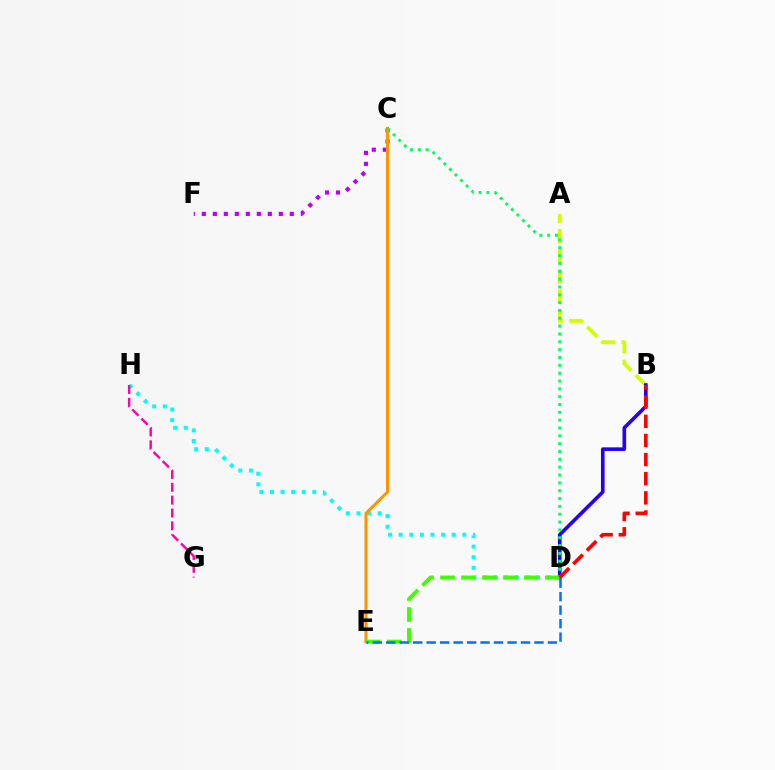{('A', 'B'): [{'color': '#d1ff00', 'line_style': 'dashed', 'thickness': 2.76}], ('D', 'H'): [{'color': '#00fff6', 'line_style': 'dotted', 'thickness': 2.88}], ('C', 'F'): [{'color': '#b900ff', 'line_style': 'dotted', 'thickness': 2.99}], ('B', 'D'): [{'color': '#2500ff', 'line_style': 'solid', 'thickness': 2.62}, {'color': '#ff0000', 'line_style': 'dashed', 'thickness': 2.6}], ('C', 'E'): [{'color': '#ff9400', 'line_style': 'solid', 'thickness': 2.17}], ('C', 'D'): [{'color': '#00ff5c', 'line_style': 'dotted', 'thickness': 2.13}], ('D', 'E'): [{'color': '#3dff00', 'line_style': 'dashed', 'thickness': 2.85}, {'color': '#0074ff', 'line_style': 'dashed', 'thickness': 1.83}], ('G', 'H'): [{'color': '#ff00ac', 'line_style': 'dashed', 'thickness': 1.75}]}